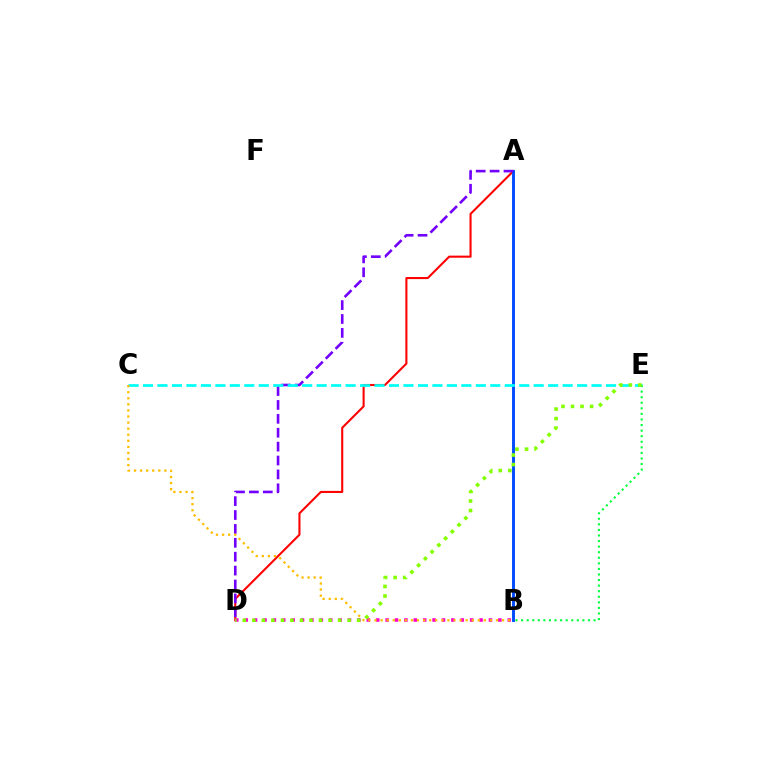{('A', 'D'): [{'color': '#ff0000', 'line_style': 'solid', 'thickness': 1.5}, {'color': '#7200ff', 'line_style': 'dashed', 'thickness': 1.89}], ('B', 'D'): [{'color': '#ff00cf', 'line_style': 'dotted', 'thickness': 2.55}], ('A', 'B'): [{'color': '#004bff', 'line_style': 'solid', 'thickness': 2.1}], ('C', 'E'): [{'color': '#00fff6', 'line_style': 'dashed', 'thickness': 1.97}], ('B', 'E'): [{'color': '#00ff39', 'line_style': 'dotted', 'thickness': 1.51}], ('B', 'C'): [{'color': '#ffbd00', 'line_style': 'dotted', 'thickness': 1.65}], ('D', 'E'): [{'color': '#84ff00', 'line_style': 'dotted', 'thickness': 2.59}]}